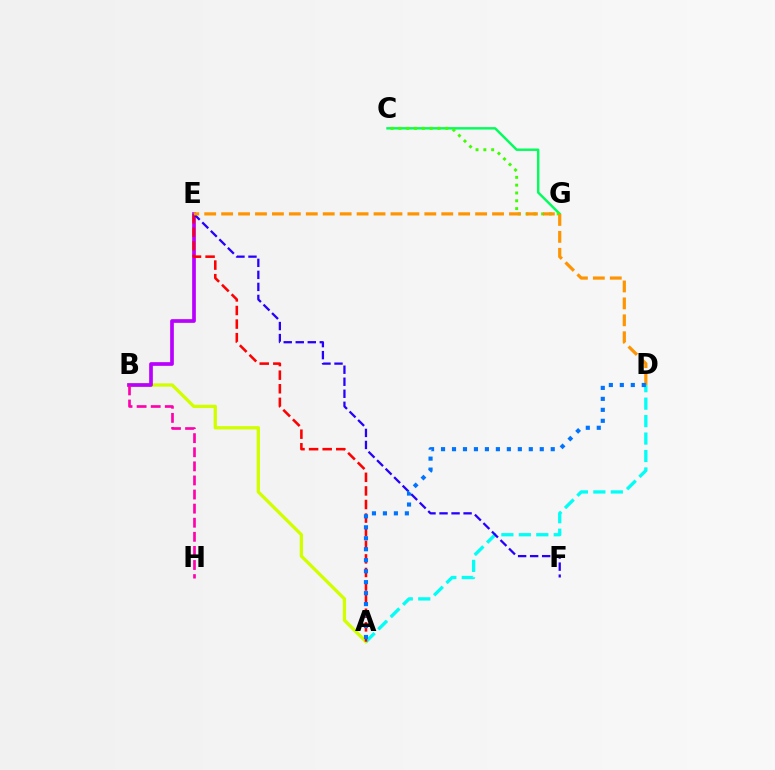{('A', 'B'): [{'color': '#d1ff00', 'line_style': 'solid', 'thickness': 2.38}], ('A', 'D'): [{'color': '#00fff6', 'line_style': 'dashed', 'thickness': 2.37}, {'color': '#0074ff', 'line_style': 'dotted', 'thickness': 2.98}], ('B', 'E'): [{'color': '#b900ff', 'line_style': 'solid', 'thickness': 2.66}], ('B', 'H'): [{'color': '#ff00ac', 'line_style': 'dashed', 'thickness': 1.91}], ('C', 'G'): [{'color': '#00ff5c', 'line_style': 'solid', 'thickness': 1.75}, {'color': '#3dff00', 'line_style': 'dotted', 'thickness': 2.12}], ('A', 'E'): [{'color': '#ff0000', 'line_style': 'dashed', 'thickness': 1.85}], ('E', 'F'): [{'color': '#2500ff', 'line_style': 'dashed', 'thickness': 1.63}], ('D', 'E'): [{'color': '#ff9400', 'line_style': 'dashed', 'thickness': 2.3}]}